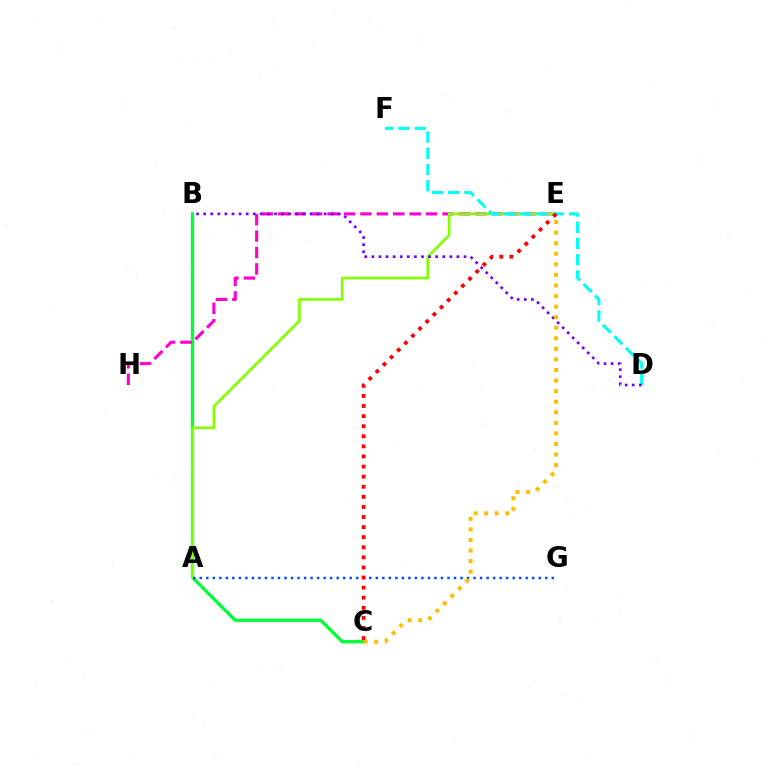{('B', 'C'): [{'color': '#00ff39', 'line_style': 'solid', 'thickness': 2.37}], ('E', 'H'): [{'color': '#ff00cf', 'line_style': 'dashed', 'thickness': 2.23}], ('A', 'E'): [{'color': '#84ff00', 'line_style': 'solid', 'thickness': 1.94}], ('A', 'G'): [{'color': '#004bff', 'line_style': 'dotted', 'thickness': 1.77}], ('D', 'F'): [{'color': '#00fff6', 'line_style': 'dashed', 'thickness': 2.21}], ('B', 'D'): [{'color': '#7200ff', 'line_style': 'dotted', 'thickness': 1.93}], ('C', 'E'): [{'color': '#ffbd00', 'line_style': 'dotted', 'thickness': 2.87}, {'color': '#ff0000', 'line_style': 'dotted', 'thickness': 2.74}]}